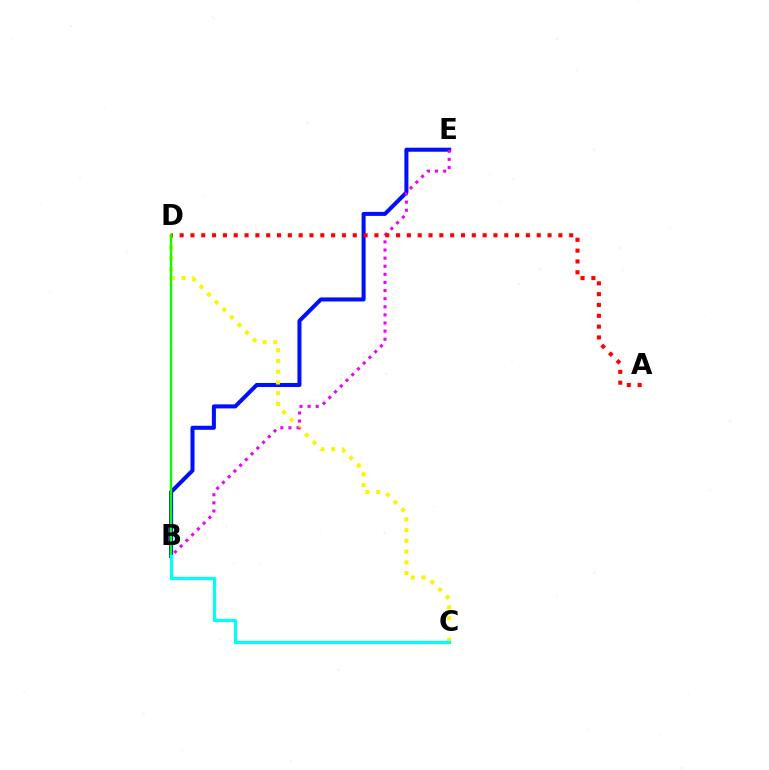{('B', 'E'): [{'color': '#0010ff', 'line_style': 'solid', 'thickness': 2.91}, {'color': '#ee00ff', 'line_style': 'dotted', 'thickness': 2.2}], ('C', 'D'): [{'color': '#fcf500', 'line_style': 'dotted', 'thickness': 2.92}], ('A', 'D'): [{'color': '#ff0000', 'line_style': 'dotted', 'thickness': 2.94}], ('B', 'D'): [{'color': '#08ff00', 'line_style': 'solid', 'thickness': 1.69}], ('B', 'C'): [{'color': '#00fff6', 'line_style': 'solid', 'thickness': 2.29}]}